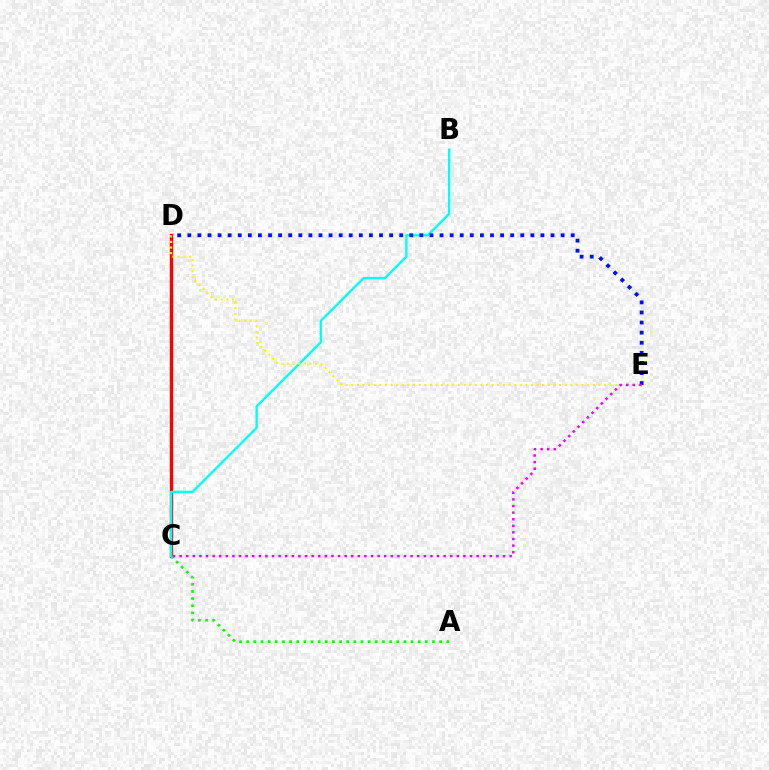{('C', 'D'): [{'color': '#ff0000', 'line_style': 'solid', 'thickness': 2.42}], ('A', 'C'): [{'color': '#08ff00', 'line_style': 'dotted', 'thickness': 1.94}], ('B', 'C'): [{'color': '#00fff6', 'line_style': 'solid', 'thickness': 1.69}], ('D', 'E'): [{'color': '#fcf500', 'line_style': 'dotted', 'thickness': 1.53}, {'color': '#0010ff', 'line_style': 'dotted', 'thickness': 2.74}], ('C', 'E'): [{'color': '#ee00ff', 'line_style': 'dotted', 'thickness': 1.79}]}